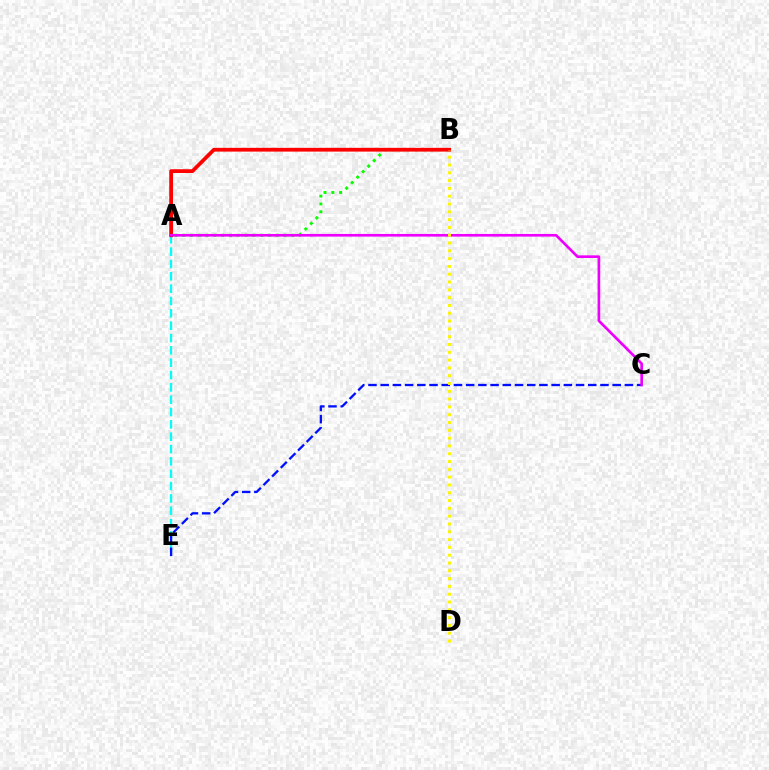{('A', 'B'): [{'color': '#08ff00', 'line_style': 'dotted', 'thickness': 2.12}, {'color': '#ff0000', 'line_style': 'solid', 'thickness': 2.7}], ('A', 'E'): [{'color': '#00fff6', 'line_style': 'dashed', 'thickness': 1.68}], ('C', 'E'): [{'color': '#0010ff', 'line_style': 'dashed', 'thickness': 1.66}], ('A', 'C'): [{'color': '#ee00ff', 'line_style': 'solid', 'thickness': 1.91}], ('B', 'D'): [{'color': '#fcf500', 'line_style': 'dotted', 'thickness': 2.12}]}